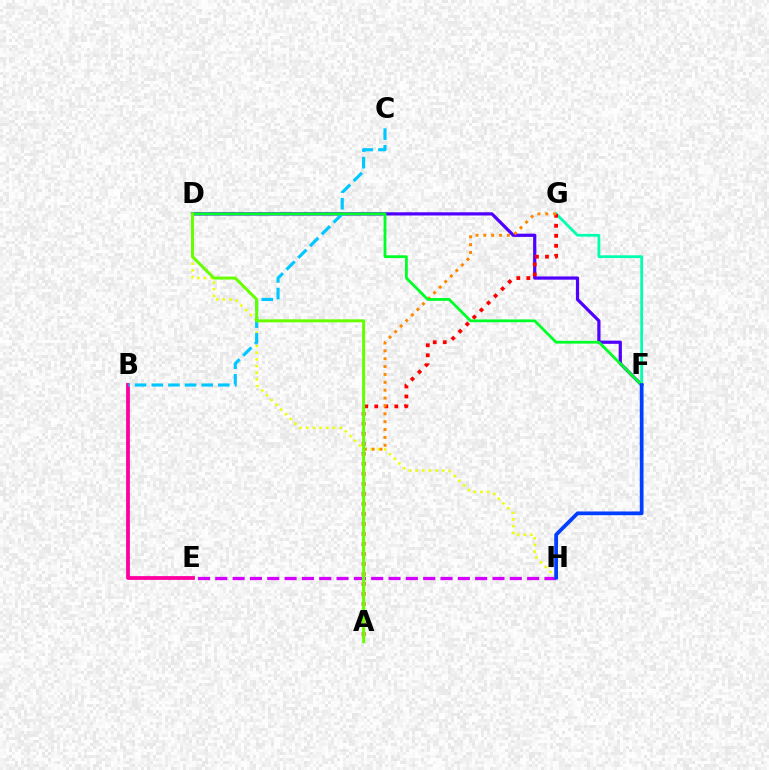{('D', 'F'): [{'color': '#4f00ff', 'line_style': 'solid', 'thickness': 2.32}, {'color': '#00ff27', 'line_style': 'solid', 'thickness': 2.01}], ('B', 'E'): [{'color': '#ff00a0', 'line_style': 'solid', 'thickness': 2.73}], ('F', 'G'): [{'color': '#00ffaf', 'line_style': 'solid', 'thickness': 1.98}], ('E', 'H'): [{'color': '#d600ff', 'line_style': 'dashed', 'thickness': 2.35}], ('A', 'G'): [{'color': '#ff0000', 'line_style': 'dotted', 'thickness': 2.72}, {'color': '#ff8800', 'line_style': 'dotted', 'thickness': 2.14}], ('D', 'H'): [{'color': '#eeff00', 'line_style': 'dotted', 'thickness': 1.82}], ('B', 'C'): [{'color': '#00c7ff', 'line_style': 'dashed', 'thickness': 2.26}], ('A', 'D'): [{'color': '#66ff00', 'line_style': 'solid', 'thickness': 2.16}], ('F', 'H'): [{'color': '#003fff', 'line_style': 'solid', 'thickness': 2.7}]}